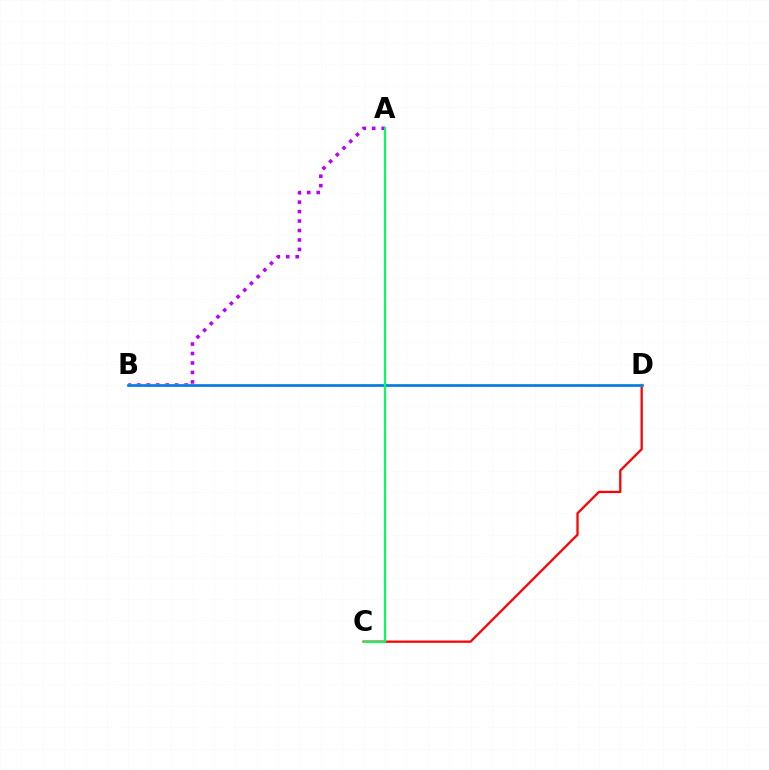{('C', 'D'): [{'color': '#ff0000', 'line_style': 'solid', 'thickness': 1.64}], ('A', 'B'): [{'color': '#b900ff', 'line_style': 'dotted', 'thickness': 2.57}], ('B', 'D'): [{'color': '#d1ff00', 'line_style': 'solid', 'thickness': 1.88}, {'color': '#0074ff', 'line_style': 'solid', 'thickness': 1.86}], ('A', 'C'): [{'color': '#00ff5c', 'line_style': 'solid', 'thickness': 1.54}]}